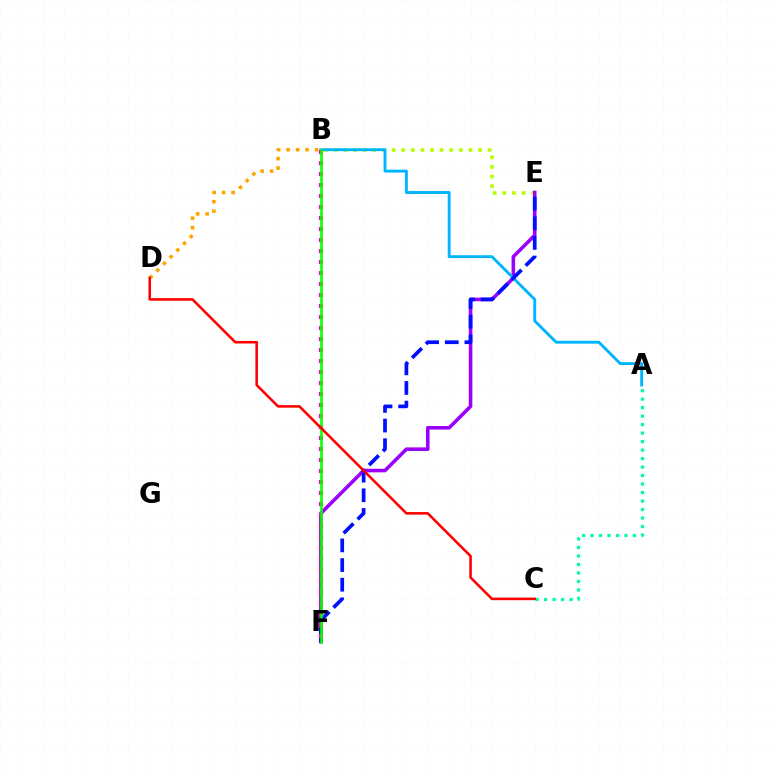{('B', 'E'): [{'color': '#b3ff00', 'line_style': 'dotted', 'thickness': 2.61}], ('E', 'F'): [{'color': '#9b00ff', 'line_style': 'solid', 'thickness': 2.57}, {'color': '#0010ff', 'line_style': 'dashed', 'thickness': 2.67}], ('A', 'C'): [{'color': '#00ff9d', 'line_style': 'dotted', 'thickness': 2.31}], ('A', 'B'): [{'color': '#00b5ff', 'line_style': 'solid', 'thickness': 2.08}], ('B', 'F'): [{'color': '#ff00bd', 'line_style': 'dotted', 'thickness': 2.99}, {'color': '#08ff00', 'line_style': 'solid', 'thickness': 1.85}], ('B', 'D'): [{'color': '#ffa500', 'line_style': 'dotted', 'thickness': 2.57}], ('C', 'D'): [{'color': '#ff0000', 'line_style': 'solid', 'thickness': 1.85}]}